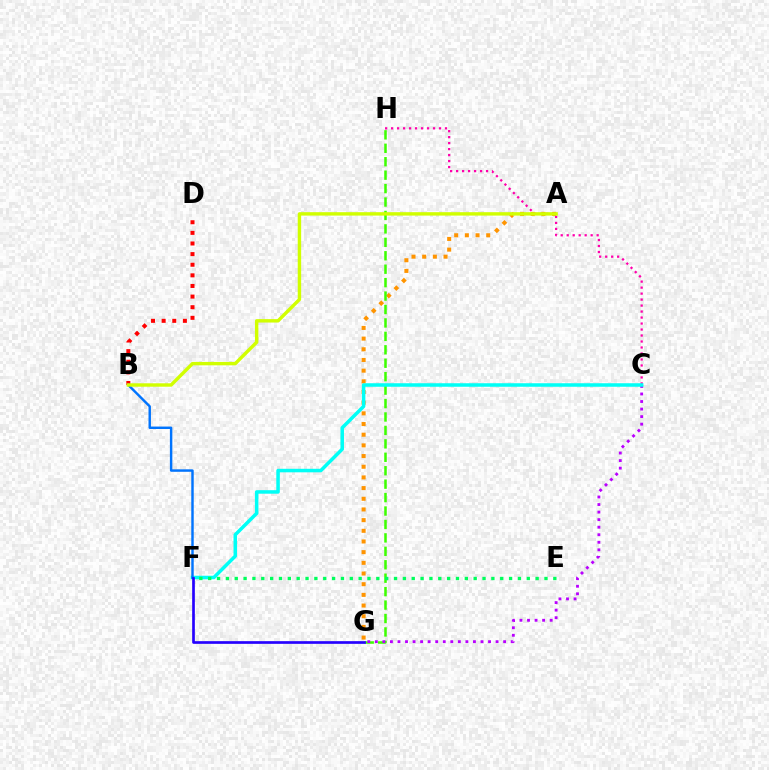{('A', 'G'): [{'color': '#ff9400', 'line_style': 'dotted', 'thickness': 2.9}], ('C', 'H'): [{'color': '#ff00ac', 'line_style': 'dotted', 'thickness': 1.63}], ('G', 'H'): [{'color': '#3dff00', 'line_style': 'dashed', 'thickness': 1.83}], ('C', 'G'): [{'color': '#b900ff', 'line_style': 'dotted', 'thickness': 2.05}], ('C', 'F'): [{'color': '#00fff6', 'line_style': 'solid', 'thickness': 2.53}], ('B', 'D'): [{'color': '#ff0000', 'line_style': 'dotted', 'thickness': 2.89}], ('E', 'F'): [{'color': '#00ff5c', 'line_style': 'dotted', 'thickness': 2.4}], ('B', 'F'): [{'color': '#0074ff', 'line_style': 'solid', 'thickness': 1.75}], ('A', 'B'): [{'color': '#d1ff00', 'line_style': 'solid', 'thickness': 2.46}], ('F', 'G'): [{'color': '#2500ff', 'line_style': 'solid', 'thickness': 1.93}]}